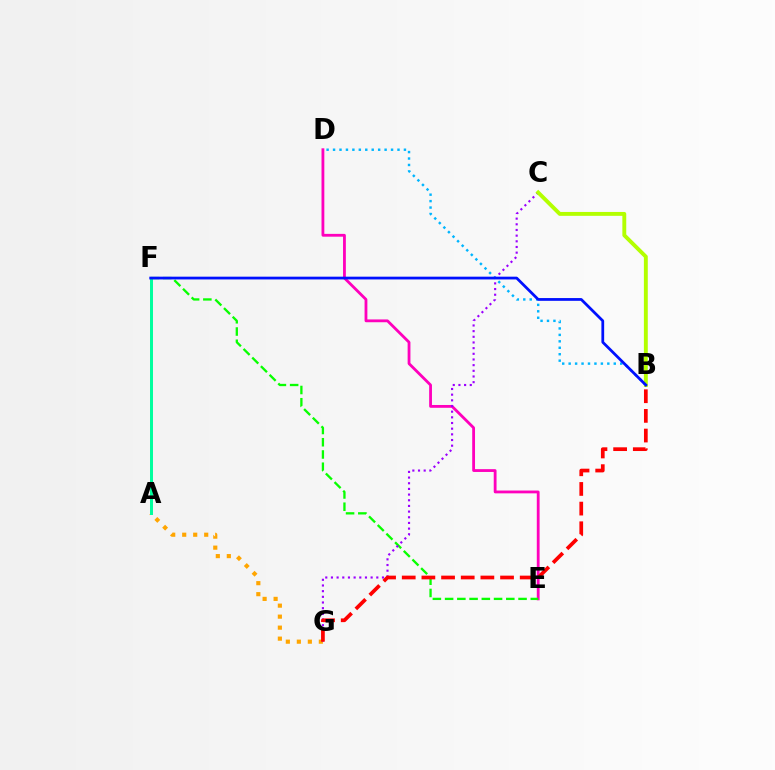{('B', 'D'): [{'color': '#00b5ff', 'line_style': 'dotted', 'thickness': 1.75}], ('A', 'G'): [{'color': '#ffa500', 'line_style': 'dotted', 'thickness': 2.99}], ('D', 'E'): [{'color': '#ff00bd', 'line_style': 'solid', 'thickness': 2.02}], ('E', 'F'): [{'color': '#08ff00', 'line_style': 'dashed', 'thickness': 1.66}], ('C', 'G'): [{'color': '#9b00ff', 'line_style': 'dotted', 'thickness': 1.54}], ('A', 'F'): [{'color': '#00ff9d', 'line_style': 'solid', 'thickness': 2.15}], ('B', 'C'): [{'color': '#b3ff00', 'line_style': 'solid', 'thickness': 2.8}], ('B', 'F'): [{'color': '#0010ff', 'line_style': 'solid', 'thickness': 1.99}], ('B', 'G'): [{'color': '#ff0000', 'line_style': 'dashed', 'thickness': 2.67}]}